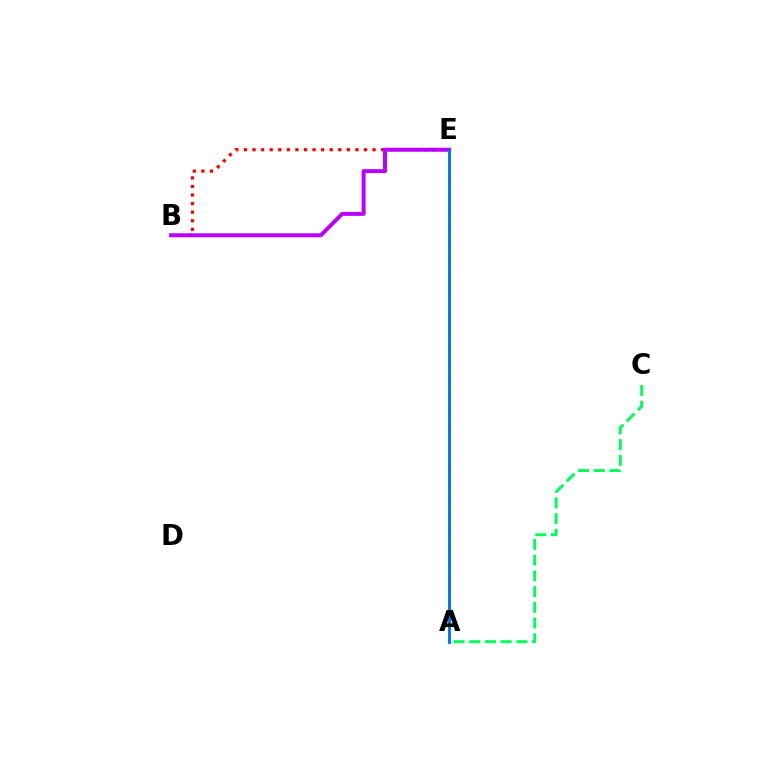{('B', 'E'): [{'color': '#ff0000', 'line_style': 'dotted', 'thickness': 2.33}, {'color': '#b900ff', 'line_style': 'solid', 'thickness': 2.86}], ('A', 'C'): [{'color': '#00ff5c', 'line_style': 'dashed', 'thickness': 2.14}], ('A', 'E'): [{'color': '#d1ff00', 'line_style': 'dashed', 'thickness': 2.06}, {'color': '#0074ff', 'line_style': 'solid', 'thickness': 2.08}]}